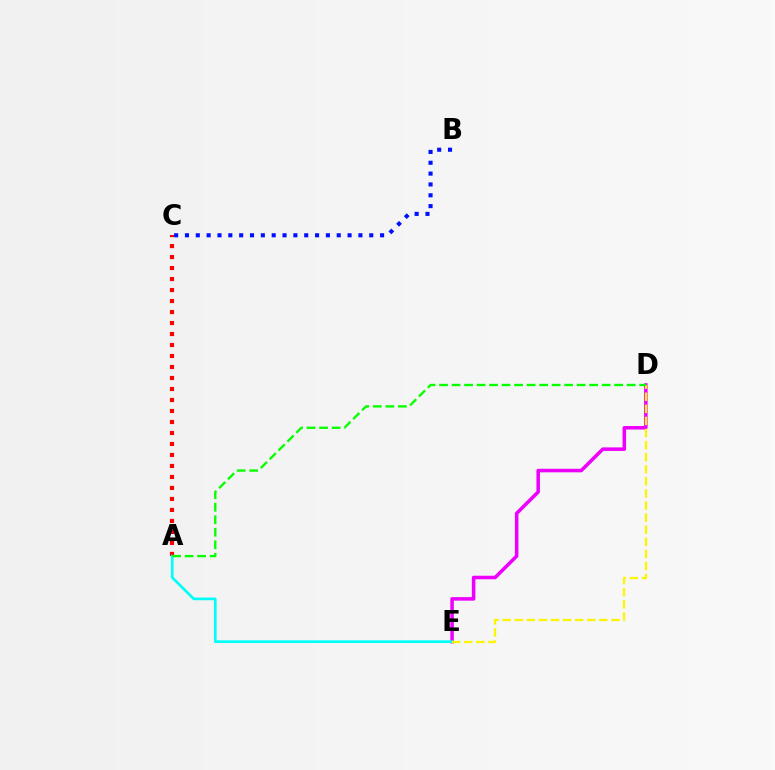{('A', 'C'): [{'color': '#ff0000', 'line_style': 'dotted', 'thickness': 2.99}], ('D', 'E'): [{'color': '#ee00ff', 'line_style': 'solid', 'thickness': 2.54}, {'color': '#fcf500', 'line_style': 'dashed', 'thickness': 1.64}], ('A', 'E'): [{'color': '#00fff6', 'line_style': 'solid', 'thickness': 1.93}], ('B', 'C'): [{'color': '#0010ff', 'line_style': 'dotted', 'thickness': 2.95}], ('A', 'D'): [{'color': '#08ff00', 'line_style': 'dashed', 'thickness': 1.7}]}